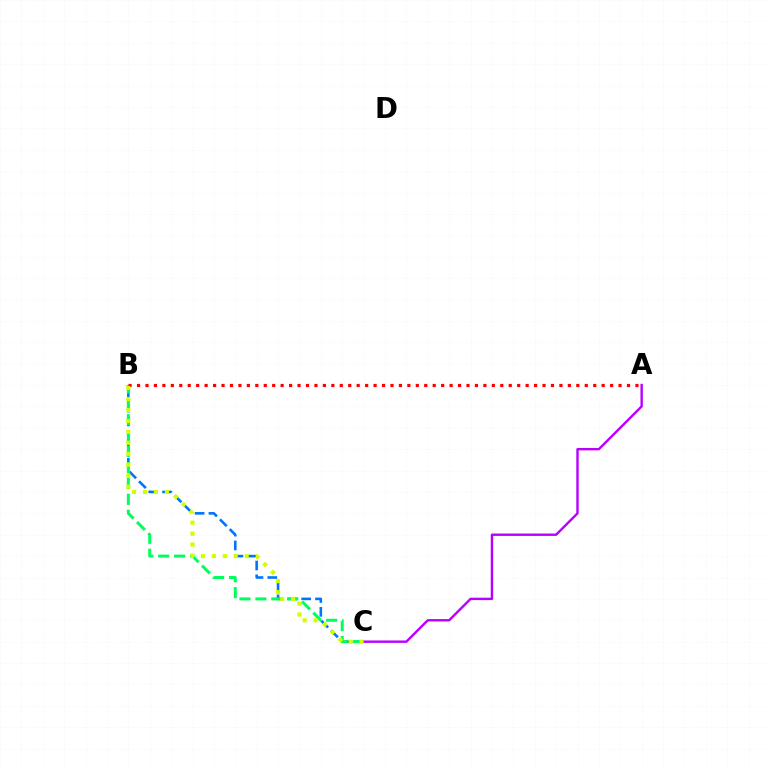{('B', 'C'): [{'color': '#0074ff', 'line_style': 'dashed', 'thickness': 1.88}, {'color': '#00ff5c', 'line_style': 'dashed', 'thickness': 2.16}, {'color': '#d1ff00', 'line_style': 'dotted', 'thickness': 2.98}], ('A', 'C'): [{'color': '#b900ff', 'line_style': 'solid', 'thickness': 1.73}], ('A', 'B'): [{'color': '#ff0000', 'line_style': 'dotted', 'thickness': 2.3}]}